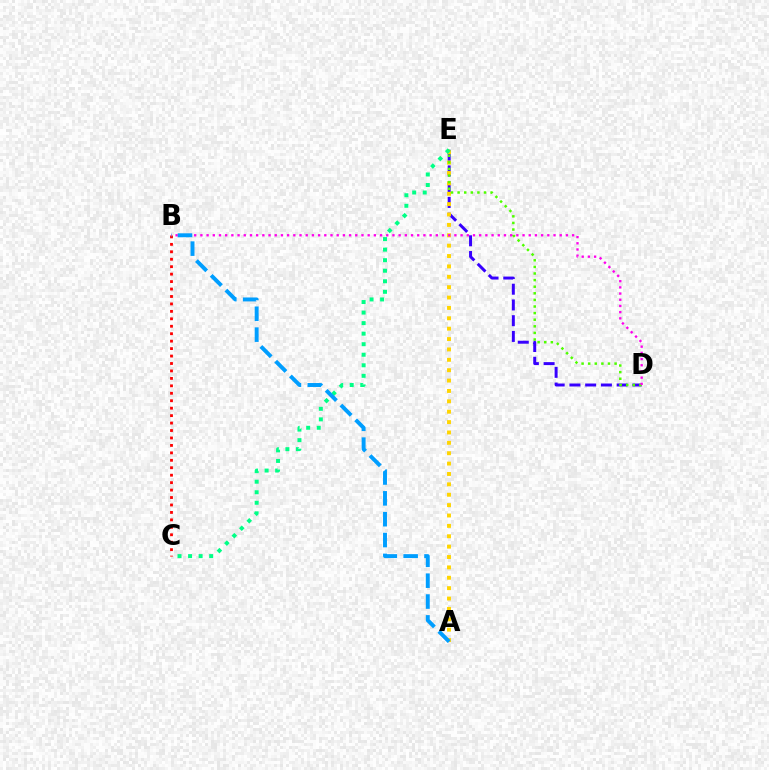{('D', 'E'): [{'color': '#3700ff', 'line_style': 'dashed', 'thickness': 2.14}, {'color': '#4fff00', 'line_style': 'dotted', 'thickness': 1.79}], ('A', 'E'): [{'color': '#ffd500', 'line_style': 'dotted', 'thickness': 2.82}], ('B', 'C'): [{'color': '#ff0000', 'line_style': 'dotted', 'thickness': 2.02}], ('C', 'E'): [{'color': '#00ff86', 'line_style': 'dotted', 'thickness': 2.86}], ('B', 'D'): [{'color': '#ff00ed', 'line_style': 'dotted', 'thickness': 1.68}], ('A', 'B'): [{'color': '#009eff', 'line_style': 'dashed', 'thickness': 2.83}]}